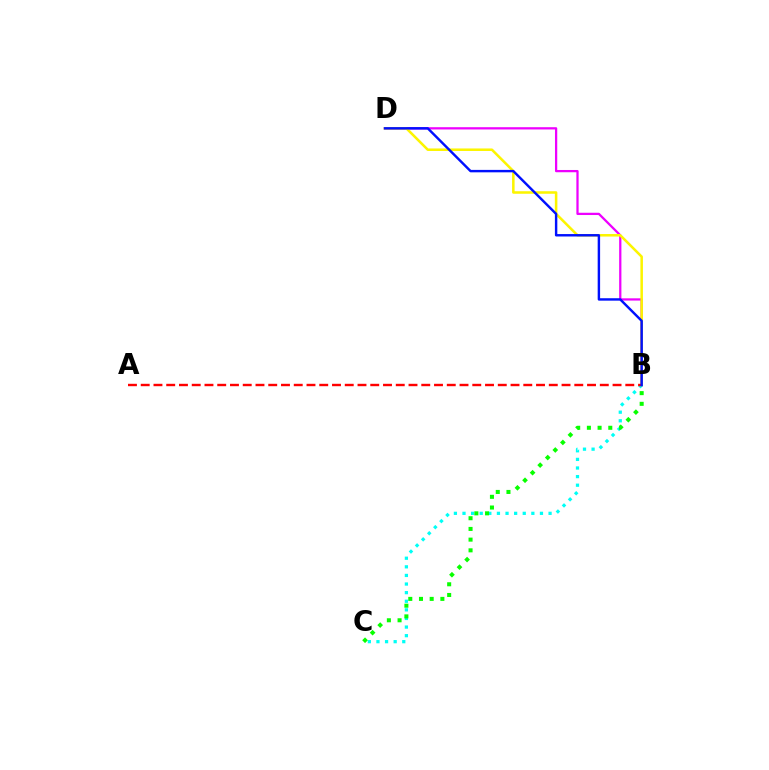{('B', 'D'): [{'color': '#ee00ff', 'line_style': 'solid', 'thickness': 1.63}, {'color': '#fcf500', 'line_style': 'solid', 'thickness': 1.82}, {'color': '#0010ff', 'line_style': 'solid', 'thickness': 1.75}], ('B', 'C'): [{'color': '#00fff6', 'line_style': 'dotted', 'thickness': 2.34}, {'color': '#08ff00', 'line_style': 'dotted', 'thickness': 2.91}], ('A', 'B'): [{'color': '#ff0000', 'line_style': 'dashed', 'thickness': 1.73}]}